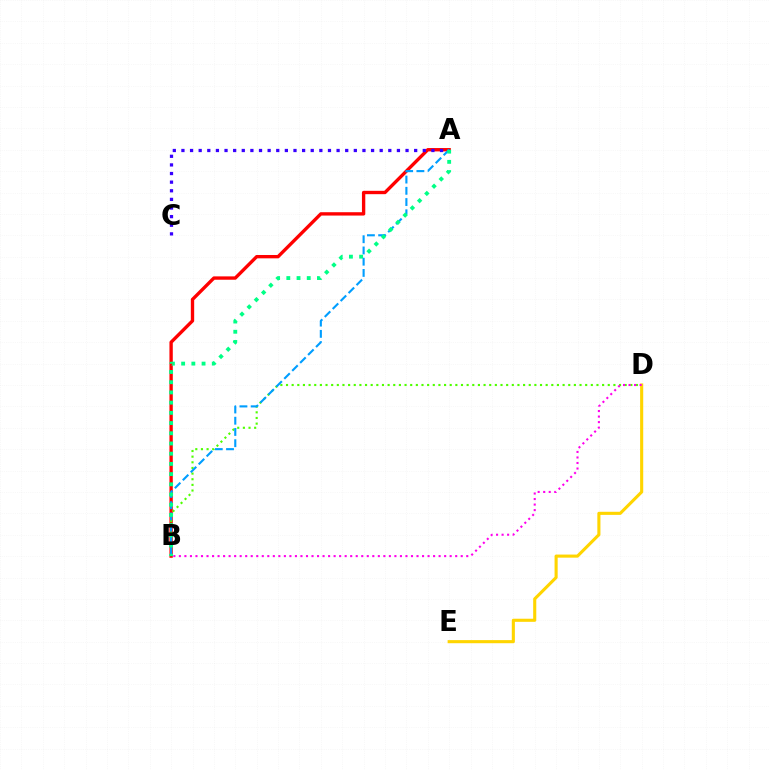{('A', 'B'): [{'color': '#ff0000', 'line_style': 'solid', 'thickness': 2.41}, {'color': '#009eff', 'line_style': 'dashed', 'thickness': 1.53}, {'color': '#00ff86', 'line_style': 'dotted', 'thickness': 2.77}], ('B', 'D'): [{'color': '#4fff00', 'line_style': 'dotted', 'thickness': 1.53}, {'color': '#ff00ed', 'line_style': 'dotted', 'thickness': 1.5}], ('A', 'C'): [{'color': '#3700ff', 'line_style': 'dotted', 'thickness': 2.34}], ('D', 'E'): [{'color': '#ffd500', 'line_style': 'solid', 'thickness': 2.23}]}